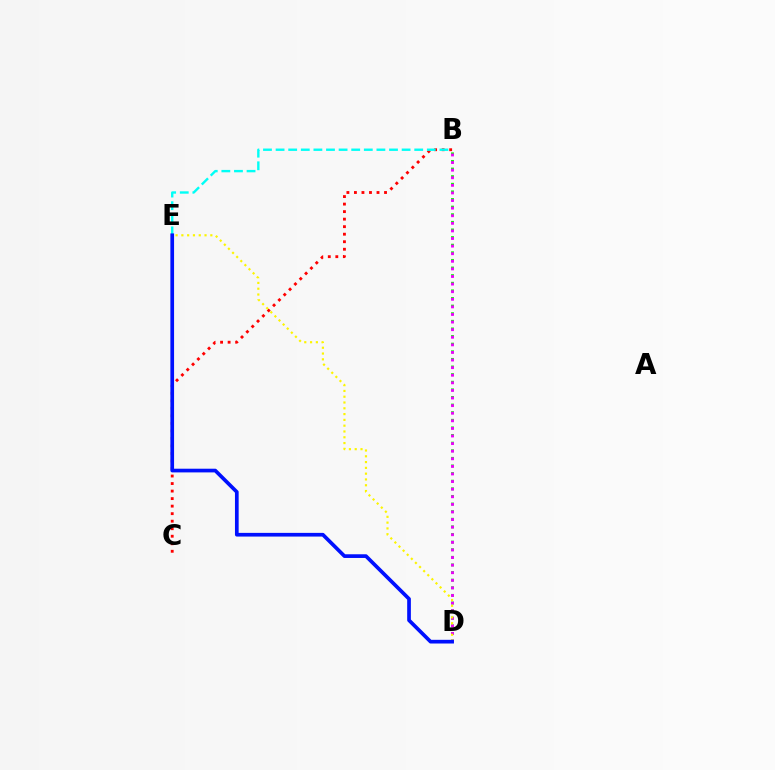{('B', 'D'): [{'color': '#08ff00', 'line_style': 'dotted', 'thickness': 2.07}, {'color': '#ee00ff', 'line_style': 'dotted', 'thickness': 2.06}], ('B', 'C'): [{'color': '#ff0000', 'line_style': 'dotted', 'thickness': 2.04}], ('B', 'E'): [{'color': '#00fff6', 'line_style': 'dashed', 'thickness': 1.71}], ('D', 'E'): [{'color': '#fcf500', 'line_style': 'dotted', 'thickness': 1.57}, {'color': '#0010ff', 'line_style': 'solid', 'thickness': 2.66}]}